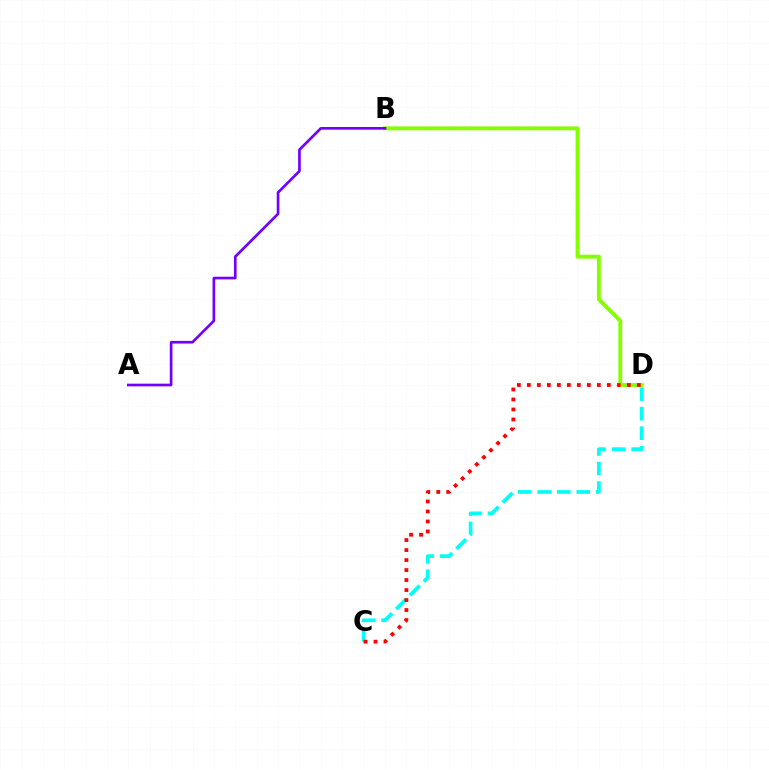{('B', 'D'): [{'color': '#84ff00', 'line_style': 'solid', 'thickness': 2.8}], ('C', 'D'): [{'color': '#00fff6', 'line_style': 'dashed', 'thickness': 2.65}, {'color': '#ff0000', 'line_style': 'dotted', 'thickness': 2.72}], ('A', 'B'): [{'color': '#7200ff', 'line_style': 'solid', 'thickness': 1.92}]}